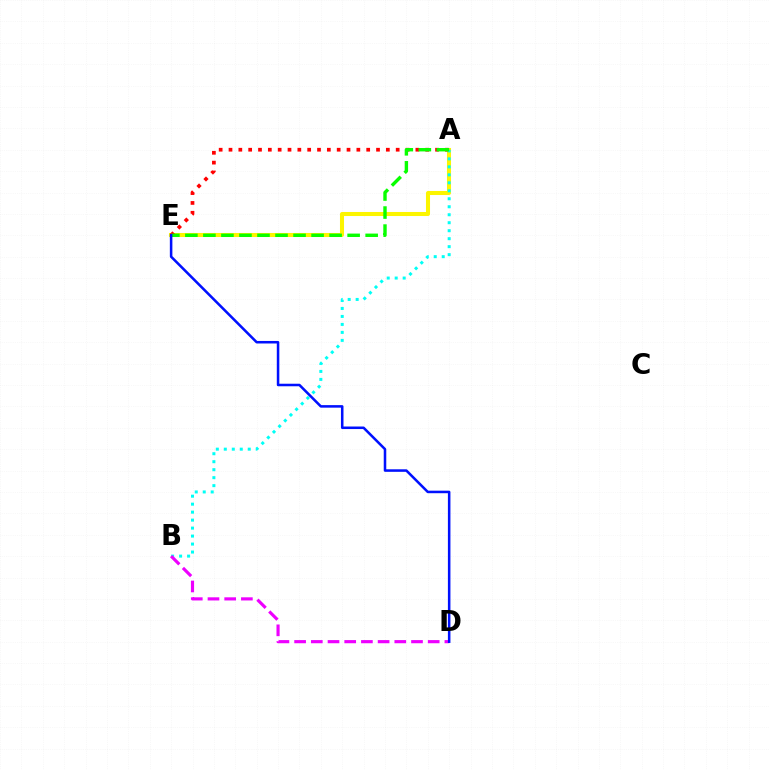{('A', 'E'): [{'color': '#fcf500', 'line_style': 'solid', 'thickness': 2.91}, {'color': '#ff0000', 'line_style': 'dotted', 'thickness': 2.67}, {'color': '#08ff00', 'line_style': 'dashed', 'thickness': 2.45}], ('A', 'B'): [{'color': '#00fff6', 'line_style': 'dotted', 'thickness': 2.17}], ('B', 'D'): [{'color': '#ee00ff', 'line_style': 'dashed', 'thickness': 2.27}], ('D', 'E'): [{'color': '#0010ff', 'line_style': 'solid', 'thickness': 1.83}]}